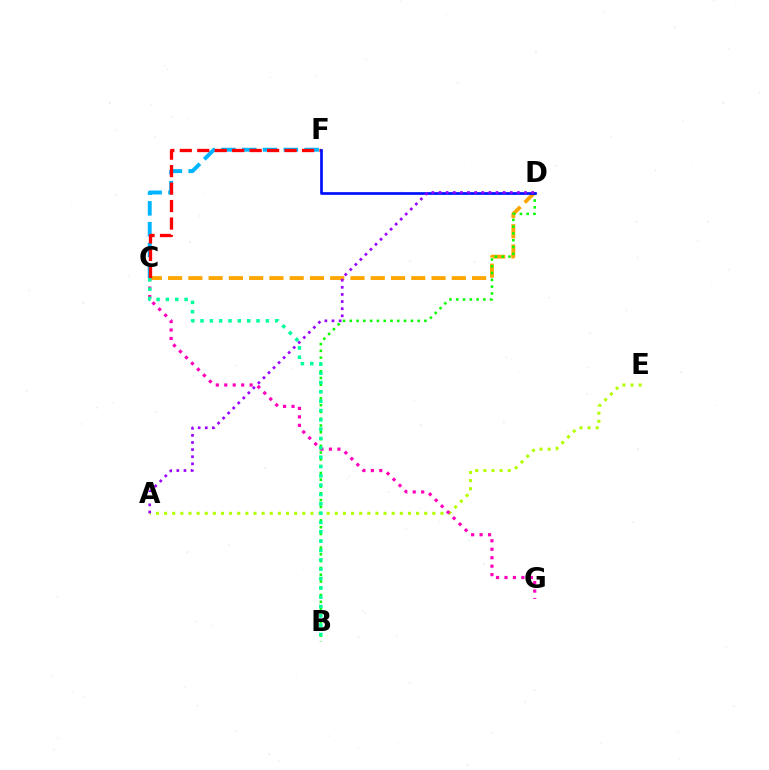{('C', 'D'): [{'color': '#ffa500', 'line_style': 'dashed', 'thickness': 2.75}], ('C', 'F'): [{'color': '#00b5ff', 'line_style': 'dashed', 'thickness': 2.83}, {'color': '#ff0000', 'line_style': 'dashed', 'thickness': 2.37}], ('B', 'D'): [{'color': '#08ff00', 'line_style': 'dotted', 'thickness': 1.84}], ('A', 'E'): [{'color': '#b3ff00', 'line_style': 'dotted', 'thickness': 2.21}], ('D', 'F'): [{'color': '#0010ff', 'line_style': 'solid', 'thickness': 1.95}], ('C', 'G'): [{'color': '#ff00bd', 'line_style': 'dotted', 'thickness': 2.3}], ('A', 'D'): [{'color': '#9b00ff', 'line_style': 'dotted', 'thickness': 1.94}], ('B', 'C'): [{'color': '#00ff9d', 'line_style': 'dotted', 'thickness': 2.54}]}